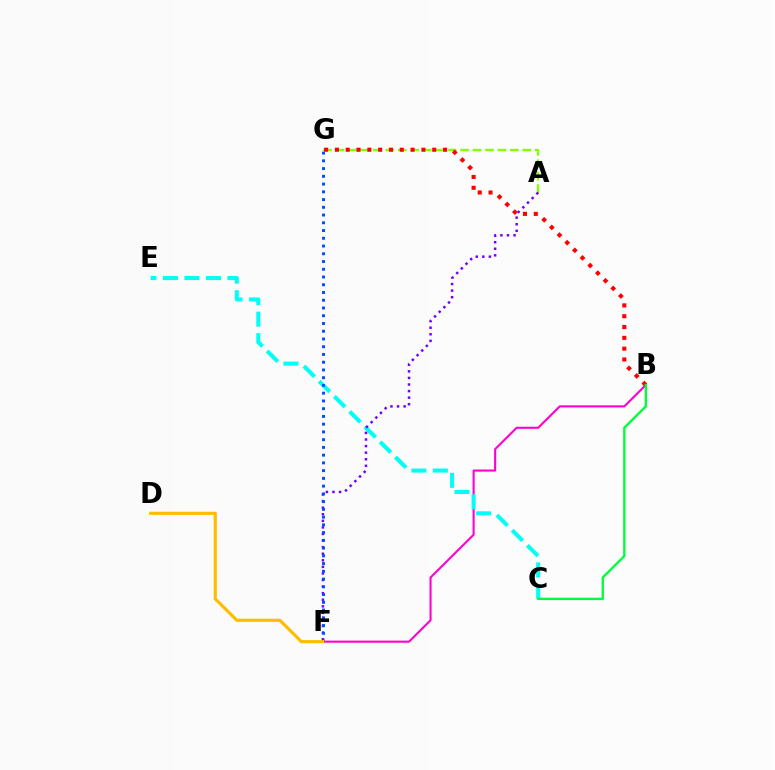{('B', 'F'): [{'color': '#ff00cf', 'line_style': 'solid', 'thickness': 1.5}], ('C', 'E'): [{'color': '#00fff6', 'line_style': 'dashed', 'thickness': 2.92}], ('A', 'G'): [{'color': '#84ff00', 'line_style': 'dashed', 'thickness': 1.69}], ('B', 'G'): [{'color': '#ff0000', 'line_style': 'dotted', 'thickness': 2.94}], ('B', 'C'): [{'color': '#00ff39', 'line_style': 'solid', 'thickness': 1.7}], ('A', 'F'): [{'color': '#7200ff', 'line_style': 'dotted', 'thickness': 1.79}], ('F', 'G'): [{'color': '#004bff', 'line_style': 'dotted', 'thickness': 2.1}], ('D', 'F'): [{'color': '#ffbd00', 'line_style': 'solid', 'thickness': 2.28}]}